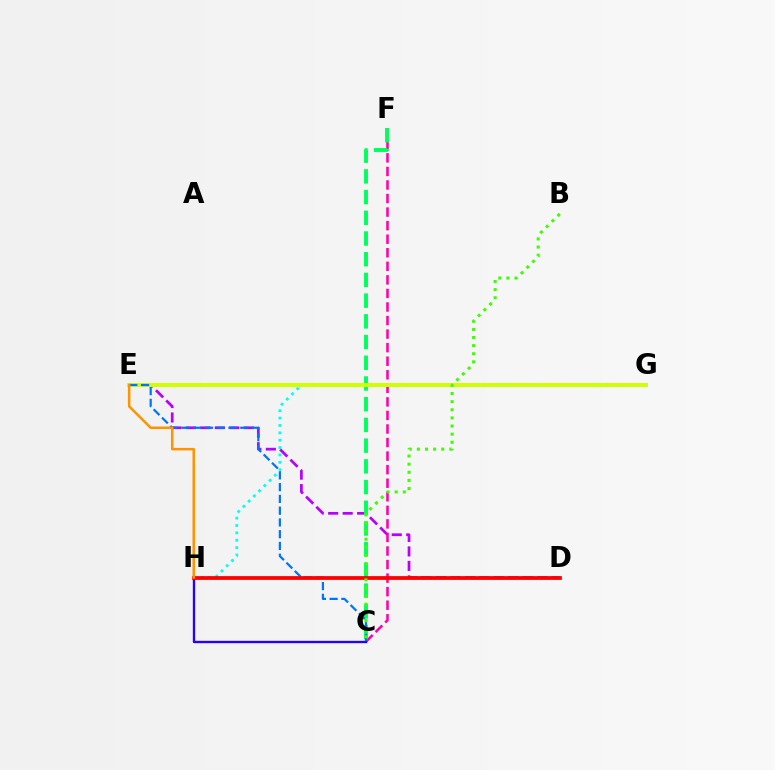{('G', 'H'): [{'color': '#00fff6', 'line_style': 'dotted', 'thickness': 2.0}], ('D', 'E'): [{'color': '#b900ff', 'line_style': 'dashed', 'thickness': 1.97}], ('C', 'F'): [{'color': '#ff00ac', 'line_style': 'dashed', 'thickness': 1.84}, {'color': '#00ff5c', 'line_style': 'dashed', 'thickness': 2.81}], ('E', 'G'): [{'color': '#d1ff00', 'line_style': 'solid', 'thickness': 2.84}], ('C', 'E'): [{'color': '#0074ff', 'line_style': 'dashed', 'thickness': 1.6}], ('C', 'H'): [{'color': '#2500ff', 'line_style': 'solid', 'thickness': 1.7}], ('D', 'H'): [{'color': '#ff0000', 'line_style': 'solid', 'thickness': 2.71}], ('E', 'H'): [{'color': '#ff9400', 'line_style': 'solid', 'thickness': 1.81}], ('B', 'C'): [{'color': '#3dff00', 'line_style': 'dotted', 'thickness': 2.21}]}